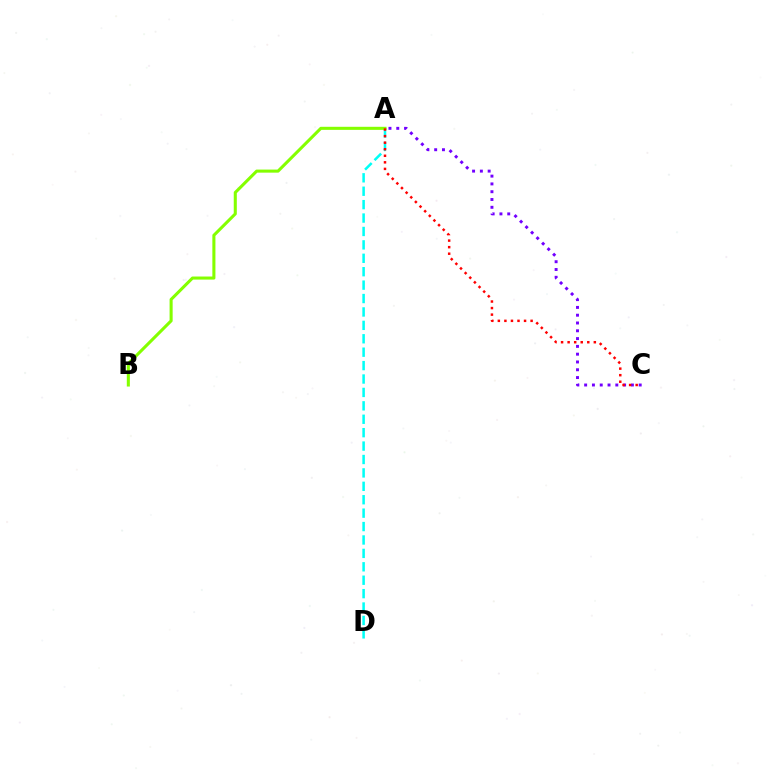{('A', 'D'): [{'color': '#00fff6', 'line_style': 'dashed', 'thickness': 1.82}], ('A', 'C'): [{'color': '#7200ff', 'line_style': 'dotted', 'thickness': 2.12}, {'color': '#ff0000', 'line_style': 'dotted', 'thickness': 1.78}], ('A', 'B'): [{'color': '#84ff00', 'line_style': 'solid', 'thickness': 2.21}]}